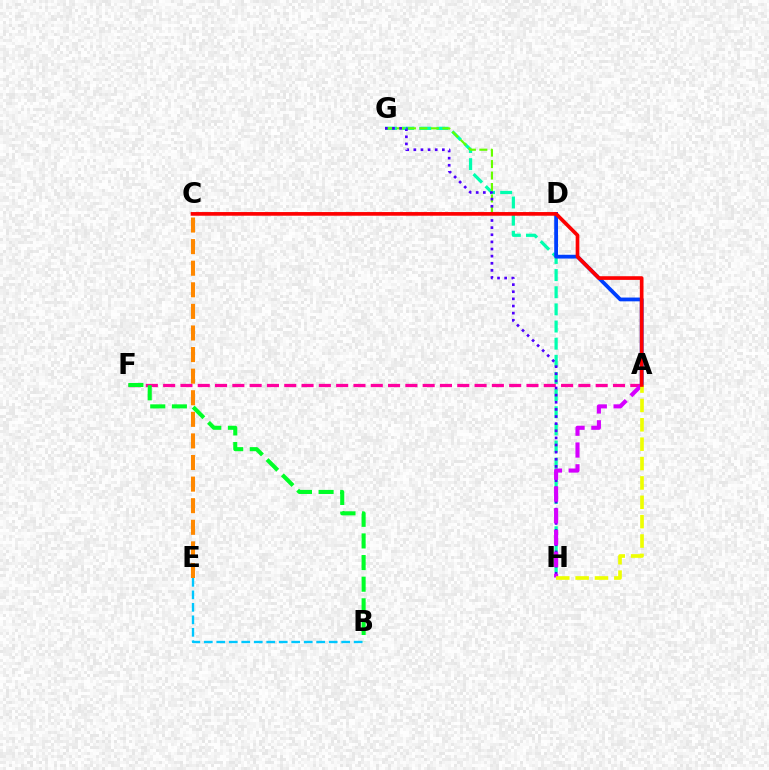{('G', 'H'): [{'color': '#00ffaf', 'line_style': 'dashed', 'thickness': 2.33}, {'color': '#4f00ff', 'line_style': 'dotted', 'thickness': 1.94}], ('D', 'G'): [{'color': '#66ff00', 'line_style': 'dashed', 'thickness': 1.56}], ('B', 'E'): [{'color': '#00c7ff', 'line_style': 'dashed', 'thickness': 1.7}], ('A', 'F'): [{'color': '#ff00a0', 'line_style': 'dashed', 'thickness': 2.35}], ('A', 'D'): [{'color': '#003fff', 'line_style': 'solid', 'thickness': 2.72}], ('C', 'E'): [{'color': '#ff8800', 'line_style': 'dashed', 'thickness': 2.93}], ('B', 'F'): [{'color': '#00ff27', 'line_style': 'dashed', 'thickness': 2.94}], ('A', 'H'): [{'color': '#d600ff', 'line_style': 'dashed', 'thickness': 2.96}, {'color': '#eeff00', 'line_style': 'dashed', 'thickness': 2.63}], ('A', 'C'): [{'color': '#ff0000', 'line_style': 'solid', 'thickness': 2.64}]}